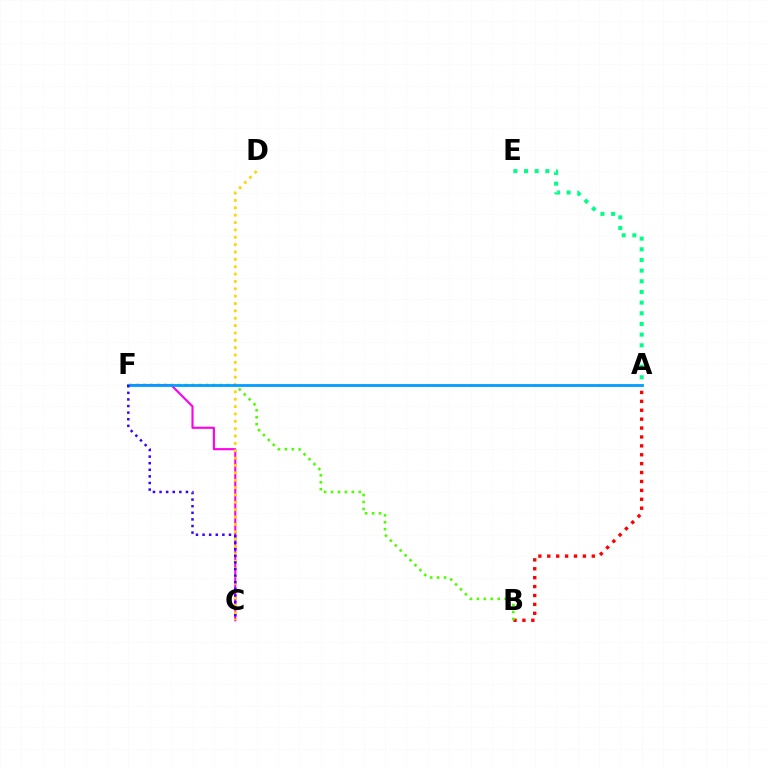{('A', 'B'): [{'color': '#ff0000', 'line_style': 'dotted', 'thickness': 2.42}], ('B', 'F'): [{'color': '#4fff00', 'line_style': 'dotted', 'thickness': 1.89}], ('C', 'F'): [{'color': '#ff00ed', 'line_style': 'solid', 'thickness': 1.53}, {'color': '#3700ff', 'line_style': 'dotted', 'thickness': 1.79}], ('C', 'D'): [{'color': '#ffd500', 'line_style': 'dotted', 'thickness': 2.0}], ('A', 'F'): [{'color': '#009eff', 'line_style': 'solid', 'thickness': 2.01}], ('A', 'E'): [{'color': '#00ff86', 'line_style': 'dotted', 'thickness': 2.9}]}